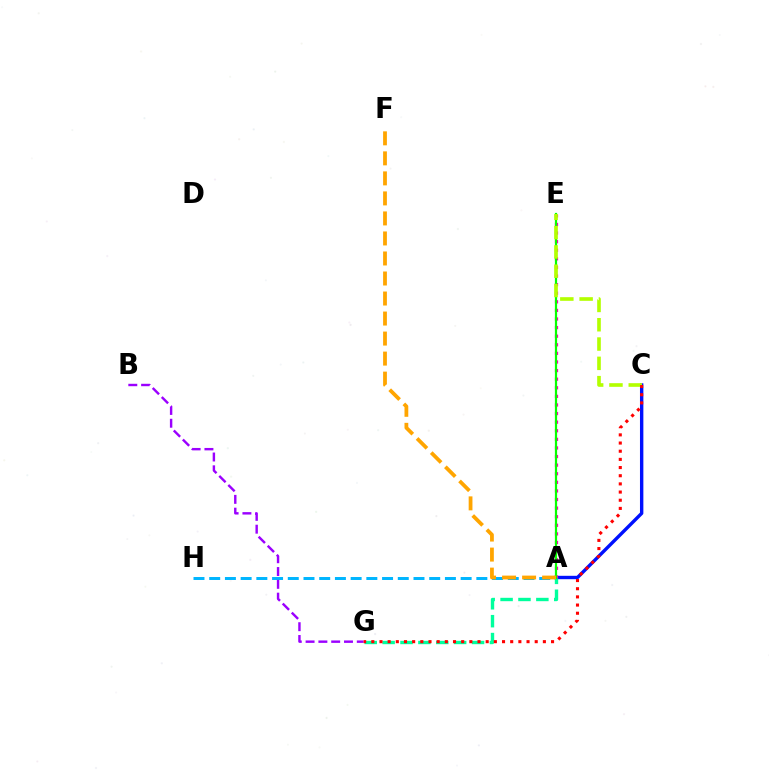{('A', 'H'): [{'color': '#00b5ff', 'line_style': 'dashed', 'thickness': 2.13}], ('A', 'C'): [{'color': '#0010ff', 'line_style': 'solid', 'thickness': 2.44}], ('A', 'E'): [{'color': '#ff00bd', 'line_style': 'dotted', 'thickness': 2.34}, {'color': '#08ff00', 'line_style': 'solid', 'thickness': 1.59}], ('B', 'G'): [{'color': '#9b00ff', 'line_style': 'dashed', 'thickness': 1.74}], ('A', 'G'): [{'color': '#00ff9d', 'line_style': 'dashed', 'thickness': 2.43}], ('C', 'E'): [{'color': '#b3ff00', 'line_style': 'dashed', 'thickness': 2.62}], ('A', 'F'): [{'color': '#ffa500', 'line_style': 'dashed', 'thickness': 2.72}], ('C', 'G'): [{'color': '#ff0000', 'line_style': 'dotted', 'thickness': 2.22}]}